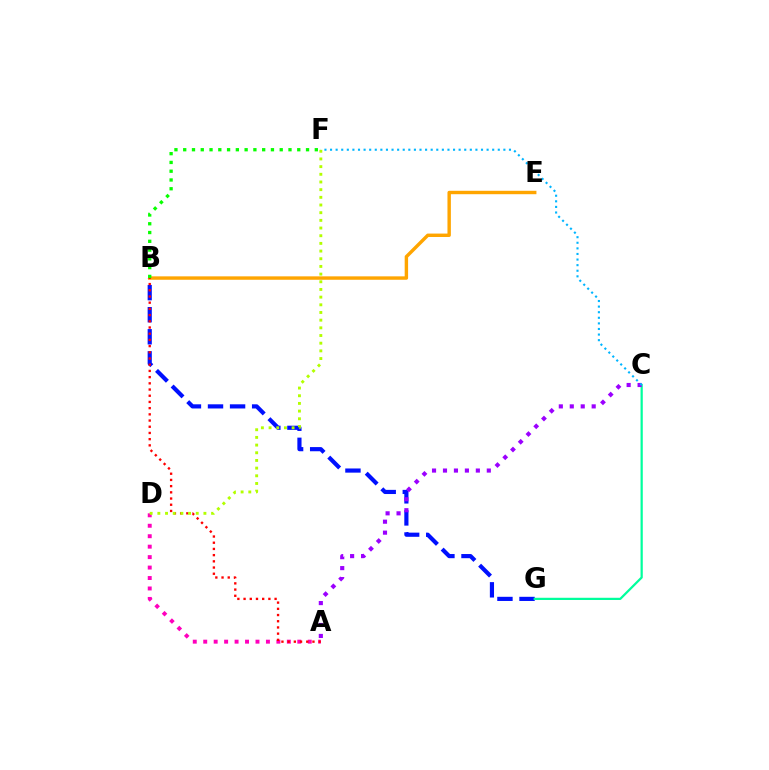{('B', 'G'): [{'color': '#0010ff', 'line_style': 'dashed', 'thickness': 3.0}], ('B', 'E'): [{'color': '#ffa500', 'line_style': 'solid', 'thickness': 2.46}], ('A', 'D'): [{'color': '#ff00bd', 'line_style': 'dotted', 'thickness': 2.84}], ('A', 'B'): [{'color': '#ff0000', 'line_style': 'dotted', 'thickness': 1.69}], ('C', 'G'): [{'color': '#00ff9d', 'line_style': 'solid', 'thickness': 1.6}], ('A', 'C'): [{'color': '#9b00ff', 'line_style': 'dotted', 'thickness': 2.98}], ('D', 'F'): [{'color': '#b3ff00', 'line_style': 'dotted', 'thickness': 2.09}], ('B', 'F'): [{'color': '#08ff00', 'line_style': 'dotted', 'thickness': 2.38}], ('C', 'F'): [{'color': '#00b5ff', 'line_style': 'dotted', 'thickness': 1.52}]}